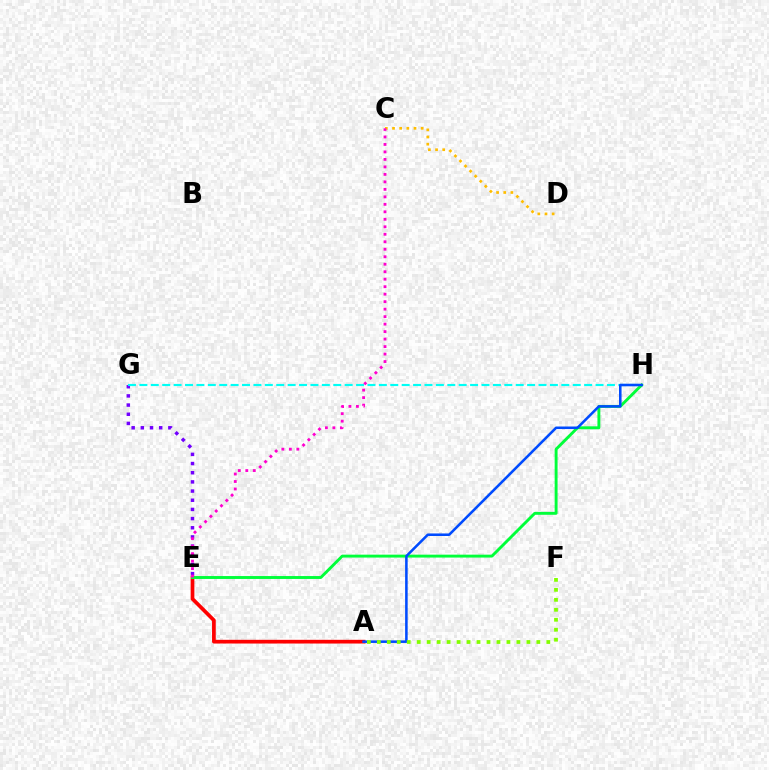{('E', 'G'): [{'color': '#7200ff', 'line_style': 'dotted', 'thickness': 2.49}], ('A', 'E'): [{'color': '#ff0000', 'line_style': 'solid', 'thickness': 2.67}], ('G', 'H'): [{'color': '#00fff6', 'line_style': 'dashed', 'thickness': 1.55}], ('E', 'H'): [{'color': '#00ff39', 'line_style': 'solid', 'thickness': 2.09}], ('C', 'D'): [{'color': '#ffbd00', 'line_style': 'dotted', 'thickness': 1.95}], ('C', 'E'): [{'color': '#ff00cf', 'line_style': 'dotted', 'thickness': 2.03}], ('A', 'H'): [{'color': '#004bff', 'line_style': 'solid', 'thickness': 1.84}], ('A', 'F'): [{'color': '#84ff00', 'line_style': 'dotted', 'thickness': 2.71}]}